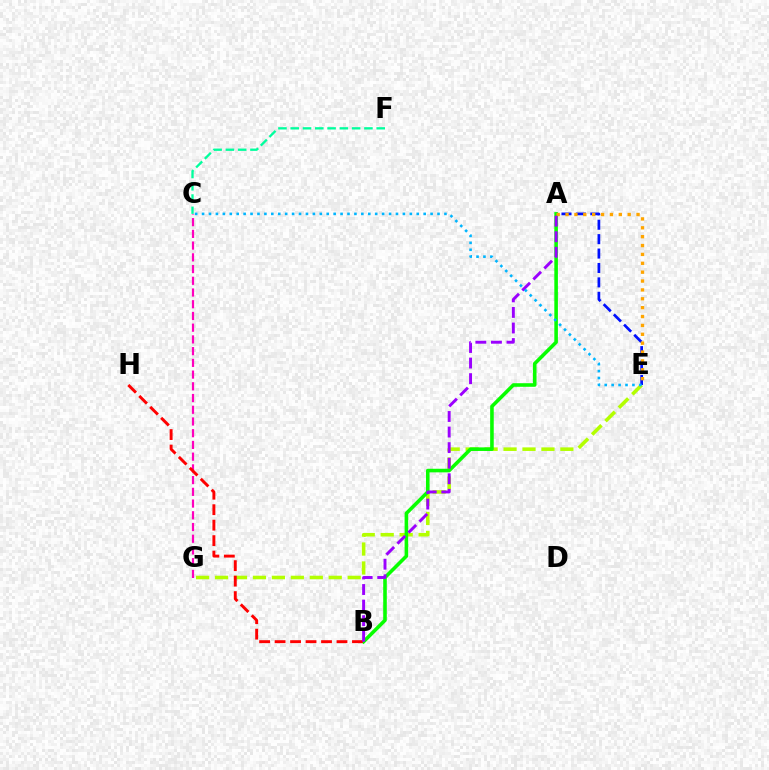{('E', 'G'): [{'color': '#b3ff00', 'line_style': 'dashed', 'thickness': 2.57}], ('A', 'E'): [{'color': '#0010ff', 'line_style': 'dashed', 'thickness': 1.96}, {'color': '#ffa500', 'line_style': 'dotted', 'thickness': 2.41}], ('A', 'B'): [{'color': '#08ff00', 'line_style': 'solid', 'thickness': 2.58}, {'color': '#9b00ff', 'line_style': 'dashed', 'thickness': 2.12}], ('C', 'G'): [{'color': '#ff00bd', 'line_style': 'dashed', 'thickness': 1.59}], ('C', 'F'): [{'color': '#00ff9d', 'line_style': 'dashed', 'thickness': 1.67}], ('B', 'H'): [{'color': '#ff0000', 'line_style': 'dashed', 'thickness': 2.1}], ('C', 'E'): [{'color': '#00b5ff', 'line_style': 'dotted', 'thickness': 1.88}]}